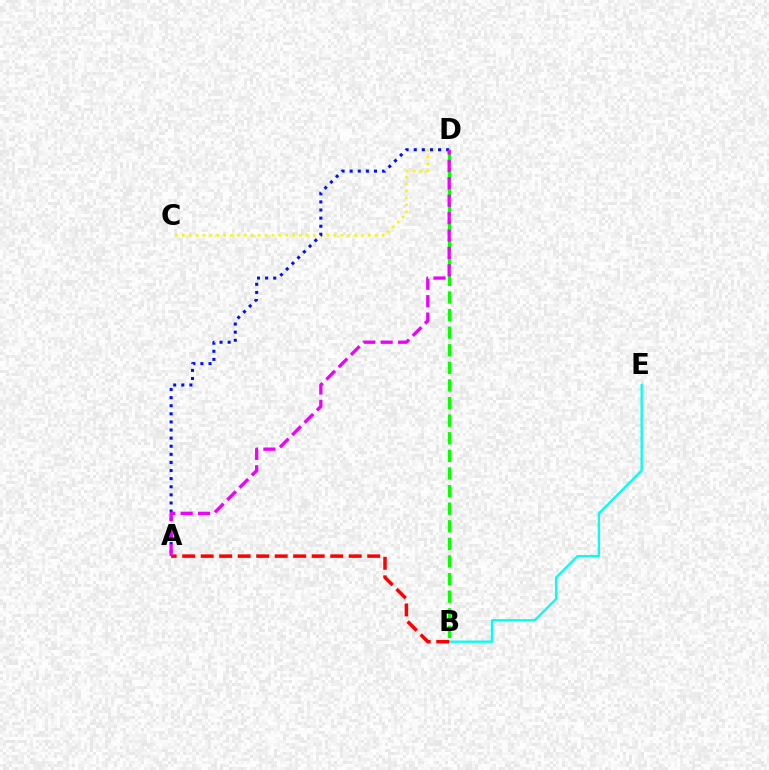{('C', 'D'): [{'color': '#fcf500', 'line_style': 'dotted', 'thickness': 1.87}], ('B', 'D'): [{'color': '#08ff00', 'line_style': 'dashed', 'thickness': 2.39}], ('A', 'D'): [{'color': '#0010ff', 'line_style': 'dotted', 'thickness': 2.2}, {'color': '#ee00ff', 'line_style': 'dashed', 'thickness': 2.37}], ('B', 'E'): [{'color': '#00fff6', 'line_style': 'solid', 'thickness': 1.66}], ('A', 'B'): [{'color': '#ff0000', 'line_style': 'dashed', 'thickness': 2.51}]}